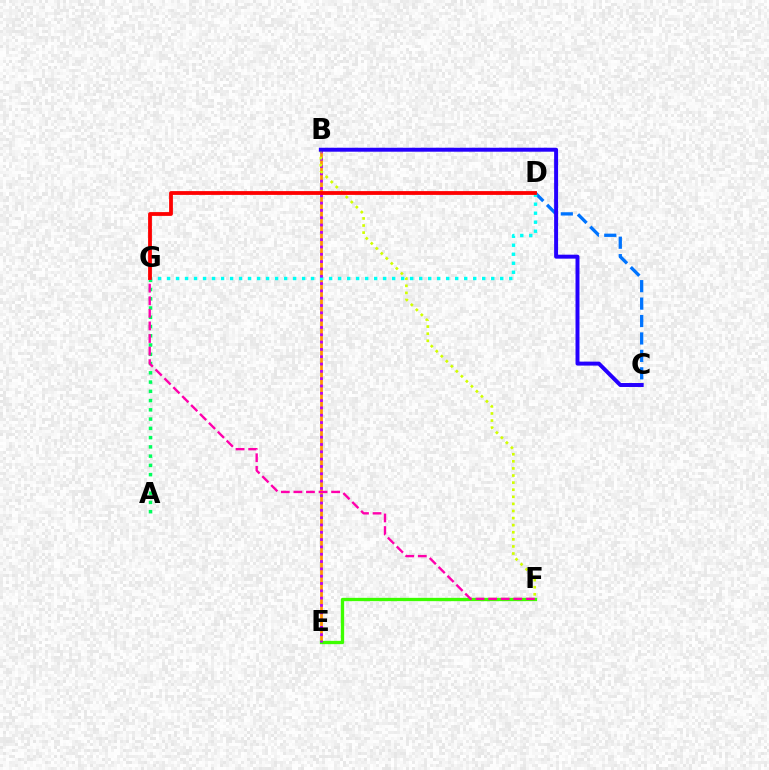{('B', 'E'): [{'color': '#ff9400', 'line_style': 'solid', 'thickness': 1.98}, {'color': '#b900ff', 'line_style': 'dotted', 'thickness': 1.99}], ('E', 'F'): [{'color': '#3dff00', 'line_style': 'solid', 'thickness': 2.38}], ('A', 'G'): [{'color': '#00ff5c', 'line_style': 'dotted', 'thickness': 2.52}], ('C', 'D'): [{'color': '#0074ff', 'line_style': 'dashed', 'thickness': 2.37}], ('F', 'G'): [{'color': '#ff00ac', 'line_style': 'dashed', 'thickness': 1.71}], ('D', 'G'): [{'color': '#00fff6', 'line_style': 'dotted', 'thickness': 2.45}, {'color': '#ff0000', 'line_style': 'solid', 'thickness': 2.74}], ('B', 'F'): [{'color': '#d1ff00', 'line_style': 'dotted', 'thickness': 1.93}], ('B', 'C'): [{'color': '#2500ff', 'line_style': 'solid', 'thickness': 2.85}]}